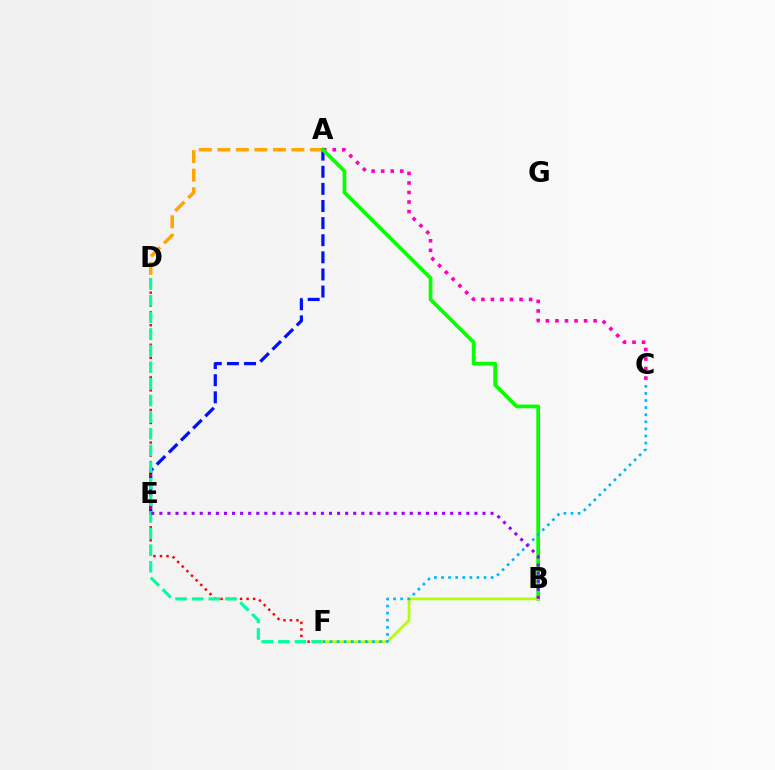{('A', 'C'): [{'color': '#ff00bd', 'line_style': 'dotted', 'thickness': 2.59}], ('A', 'E'): [{'color': '#0010ff', 'line_style': 'dashed', 'thickness': 2.32}], ('D', 'F'): [{'color': '#ff0000', 'line_style': 'dotted', 'thickness': 1.77}, {'color': '#00ff9d', 'line_style': 'dashed', 'thickness': 2.26}], ('A', 'D'): [{'color': '#ffa500', 'line_style': 'dashed', 'thickness': 2.52}], ('A', 'B'): [{'color': '#08ff00', 'line_style': 'solid', 'thickness': 2.69}], ('B', 'F'): [{'color': '#b3ff00', 'line_style': 'solid', 'thickness': 1.93}], ('C', 'F'): [{'color': '#00b5ff', 'line_style': 'dotted', 'thickness': 1.93}], ('B', 'E'): [{'color': '#9b00ff', 'line_style': 'dotted', 'thickness': 2.19}]}